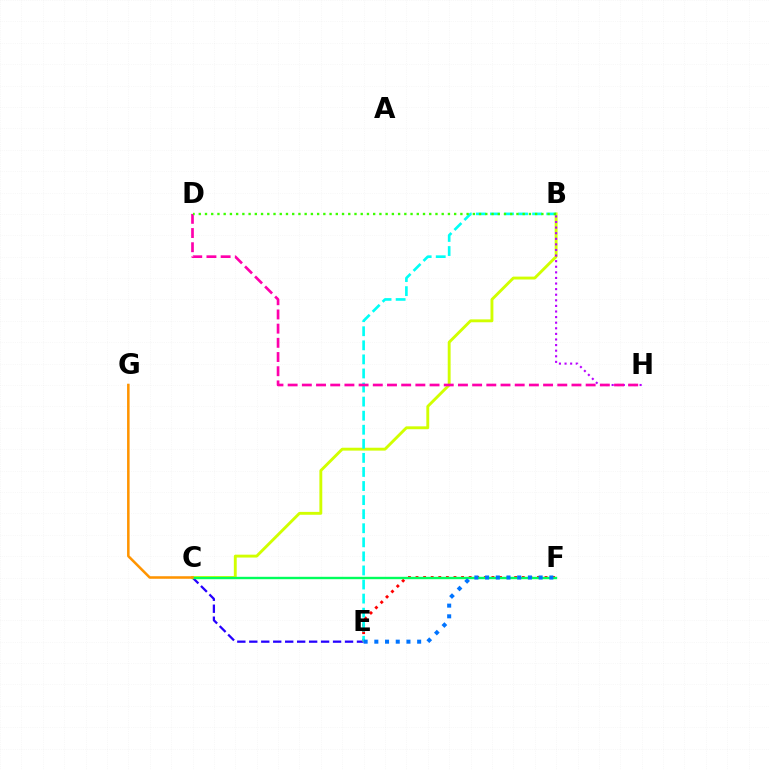{('C', 'E'): [{'color': '#2500ff', 'line_style': 'dashed', 'thickness': 1.63}], ('B', 'C'): [{'color': '#d1ff00', 'line_style': 'solid', 'thickness': 2.08}], ('E', 'F'): [{'color': '#ff0000', 'line_style': 'dotted', 'thickness': 2.06}, {'color': '#0074ff', 'line_style': 'dotted', 'thickness': 2.91}], ('B', 'E'): [{'color': '#00fff6', 'line_style': 'dashed', 'thickness': 1.91}], ('B', 'H'): [{'color': '#b900ff', 'line_style': 'dotted', 'thickness': 1.52}], ('D', 'H'): [{'color': '#ff00ac', 'line_style': 'dashed', 'thickness': 1.93}], ('C', 'F'): [{'color': '#00ff5c', 'line_style': 'solid', 'thickness': 1.71}], ('C', 'G'): [{'color': '#ff9400', 'line_style': 'solid', 'thickness': 1.83}], ('B', 'D'): [{'color': '#3dff00', 'line_style': 'dotted', 'thickness': 1.69}]}